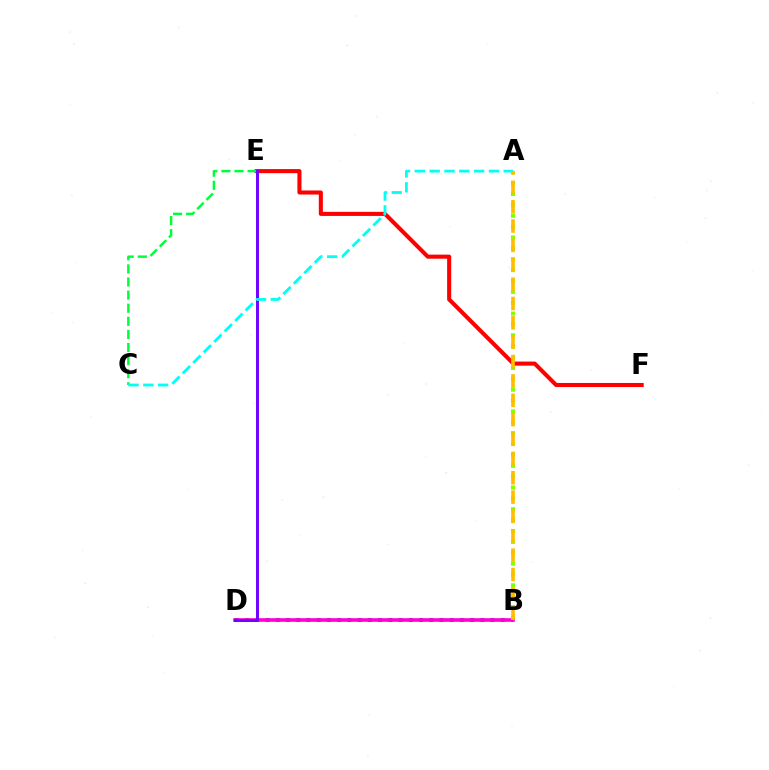{('B', 'D'): [{'color': '#004bff', 'line_style': 'dotted', 'thickness': 2.78}, {'color': '#ff00cf', 'line_style': 'solid', 'thickness': 2.6}], ('A', 'B'): [{'color': '#84ff00', 'line_style': 'dotted', 'thickness': 2.95}, {'color': '#ffbd00', 'line_style': 'dashed', 'thickness': 2.63}], ('E', 'F'): [{'color': '#ff0000', 'line_style': 'solid', 'thickness': 2.93}], ('C', 'E'): [{'color': '#00ff39', 'line_style': 'dashed', 'thickness': 1.78}], ('D', 'E'): [{'color': '#7200ff', 'line_style': 'solid', 'thickness': 2.12}], ('A', 'C'): [{'color': '#00fff6', 'line_style': 'dashed', 'thickness': 2.01}]}